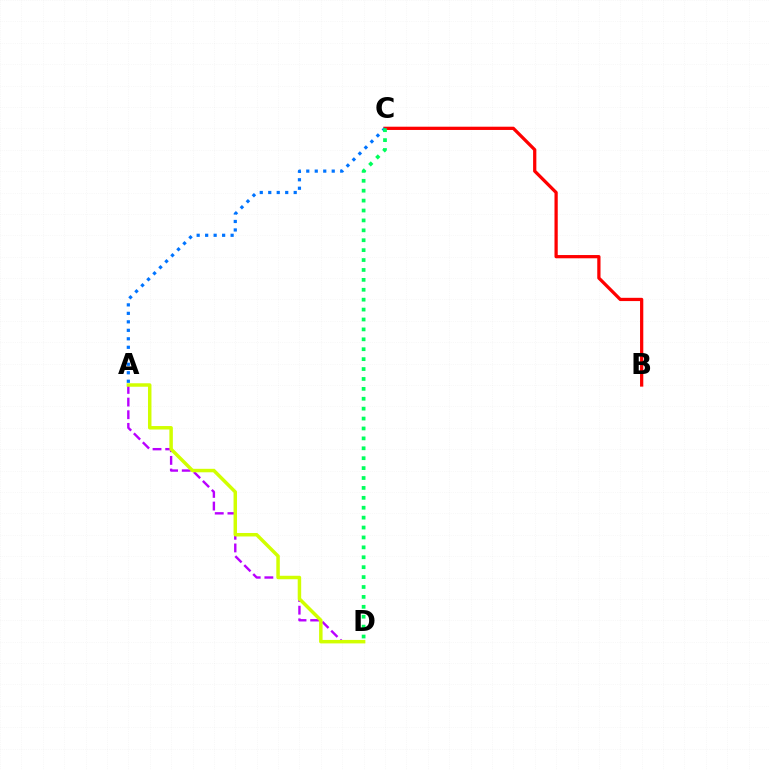{('A', 'D'): [{'color': '#b900ff', 'line_style': 'dashed', 'thickness': 1.72}, {'color': '#d1ff00', 'line_style': 'solid', 'thickness': 2.5}], ('B', 'C'): [{'color': '#ff0000', 'line_style': 'solid', 'thickness': 2.34}], ('A', 'C'): [{'color': '#0074ff', 'line_style': 'dotted', 'thickness': 2.31}], ('C', 'D'): [{'color': '#00ff5c', 'line_style': 'dotted', 'thickness': 2.69}]}